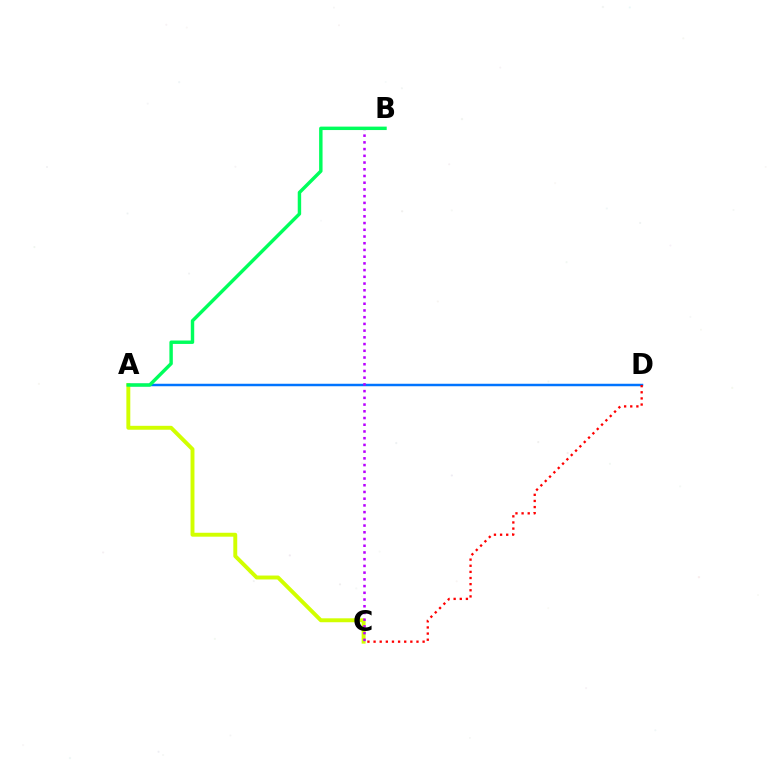{('A', 'D'): [{'color': '#0074ff', 'line_style': 'solid', 'thickness': 1.79}], ('A', 'C'): [{'color': '#d1ff00', 'line_style': 'solid', 'thickness': 2.82}], ('B', 'C'): [{'color': '#b900ff', 'line_style': 'dotted', 'thickness': 1.83}], ('C', 'D'): [{'color': '#ff0000', 'line_style': 'dotted', 'thickness': 1.67}], ('A', 'B'): [{'color': '#00ff5c', 'line_style': 'solid', 'thickness': 2.47}]}